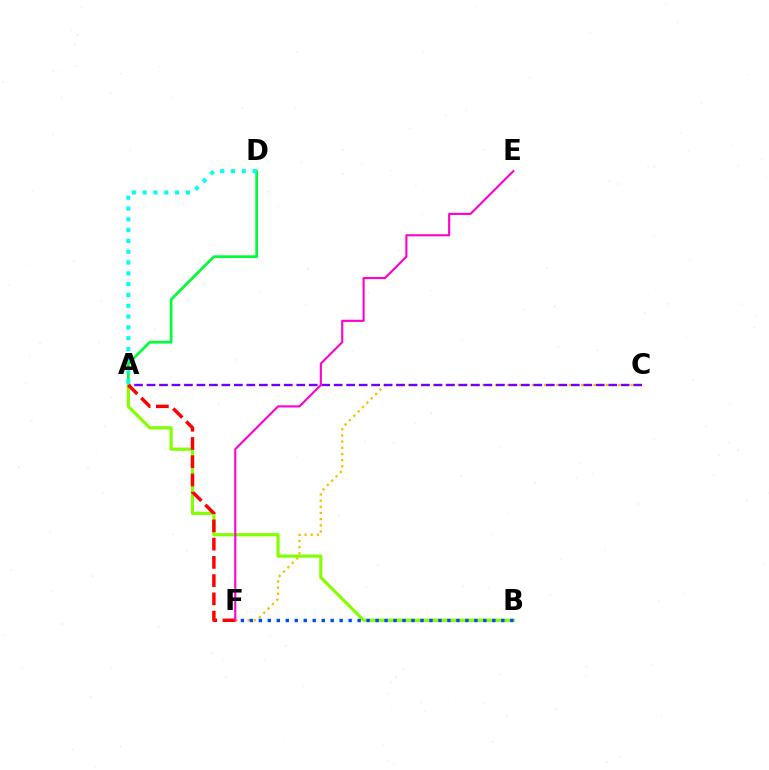{('C', 'F'): [{'color': '#ffbd00', 'line_style': 'dotted', 'thickness': 1.68}], ('A', 'C'): [{'color': '#7200ff', 'line_style': 'dashed', 'thickness': 1.7}], ('A', 'D'): [{'color': '#00ff39', 'line_style': 'solid', 'thickness': 1.97}, {'color': '#00fff6', 'line_style': 'dotted', 'thickness': 2.93}], ('A', 'B'): [{'color': '#84ff00', 'line_style': 'solid', 'thickness': 2.28}], ('A', 'F'): [{'color': '#ff0000', 'line_style': 'dashed', 'thickness': 2.48}], ('E', 'F'): [{'color': '#ff00cf', 'line_style': 'solid', 'thickness': 1.52}], ('B', 'F'): [{'color': '#004bff', 'line_style': 'dotted', 'thickness': 2.44}]}